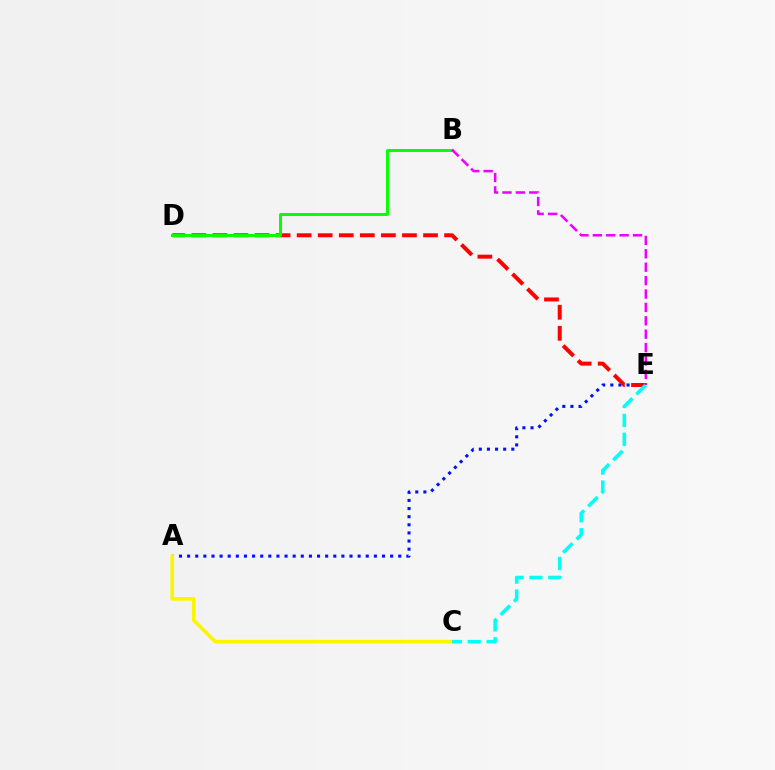{('A', 'E'): [{'color': '#0010ff', 'line_style': 'dotted', 'thickness': 2.21}], ('A', 'C'): [{'color': '#fcf500', 'line_style': 'solid', 'thickness': 2.6}], ('D', 'E'): [{'color': '#ff0000', 'line_style': 'dashed', 'thickness': 2.86}], ('C', 'E'): [{'color': '#00fff6', 'line_style': 'dashed', 'thickness': 2.57}], ('B', 'D'): [{'color': '#08ff00', 'line_style': 'solid', 'thickness': 2.13}], ('B', 'E'): [{'color': '#ee00ff', 'line_style': 'dashed', 'thickness': 1.82}]}